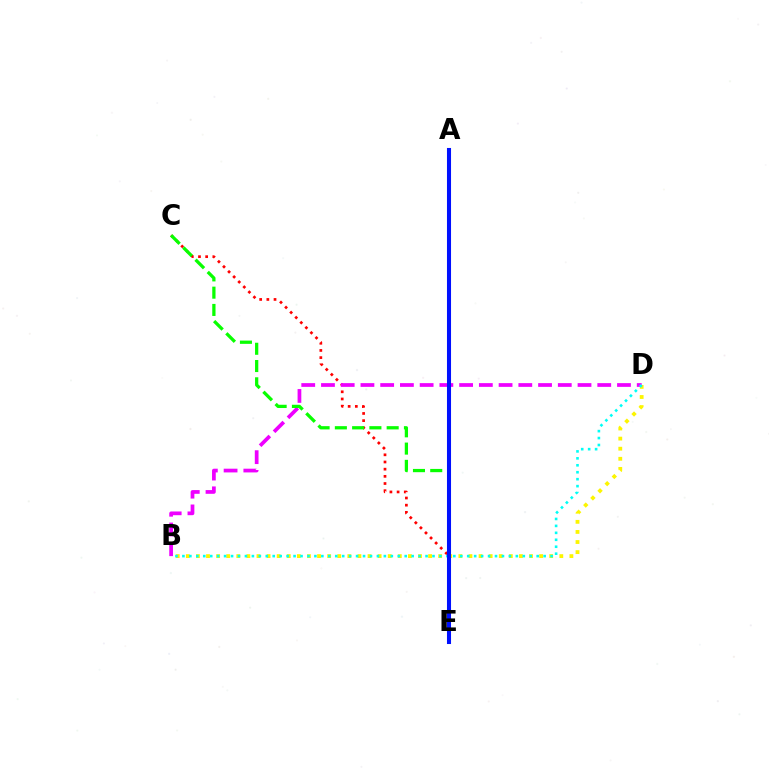{('B', 'D'): [{'color': '#fcf500', 'line_style': 'dotted', 'thickness': 2.74}, {'color': '#ee00ff', 'line_style': 'dashed', 'thickness': 2.68}, {'color': '#00fff6', 'line_style': 'dotted', 'thickness': 1.89}], ('C', 'E'): [{'color': '#ff0000', 'line_style': 'dotted', 'thickness': 1.95}, {'color': '#08ff00', 'line_style': 'dashed', 'thickness': 2.35}], ('A', 'E'): [{'color': '#0010ff', 'line_style': 'solid', 'thickness': 2.93}]}